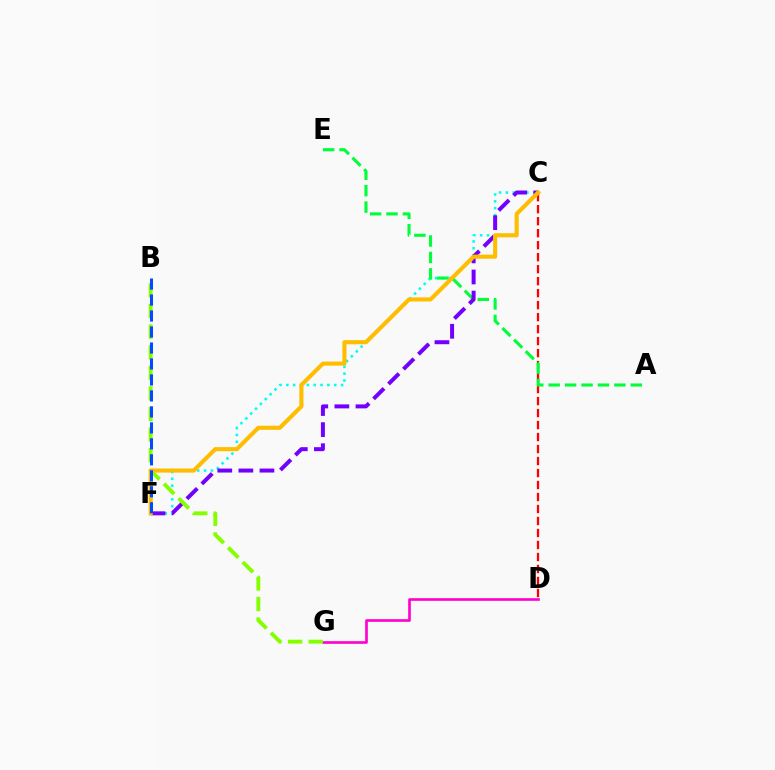{('C', 'F'): [{'color': '#00fff6', 'line_style': 'dotted', 'thickness': 1.86}, {'color': '#7200ff', 'line_style': 'dashed', 'thickness': 2.86}, {'color': '#ffbd00', 'line_style': 'solid', 'thickness': 2.95}], ('C', 'D'): [{'color': '#ff0000', 'line_style': 'dashed', 'thickness': 1.63}], ('D', 'G'): [{'color': '#ff00cf', 'line_style': 'solid', 'thickness': 1.9}], ('A', 'E'): [{'color': '#00ff39', 'line_style': 'dashed', 'thickness': 2.23}], ('B', 'G'): [{'color': '#84ff00', 'line_style': 'dashed', 'thickness': 2.8}], ('B', 'F'): [{'color': '#004bff', 'line_style': 'dashed', 'thickness': 2.17}]}